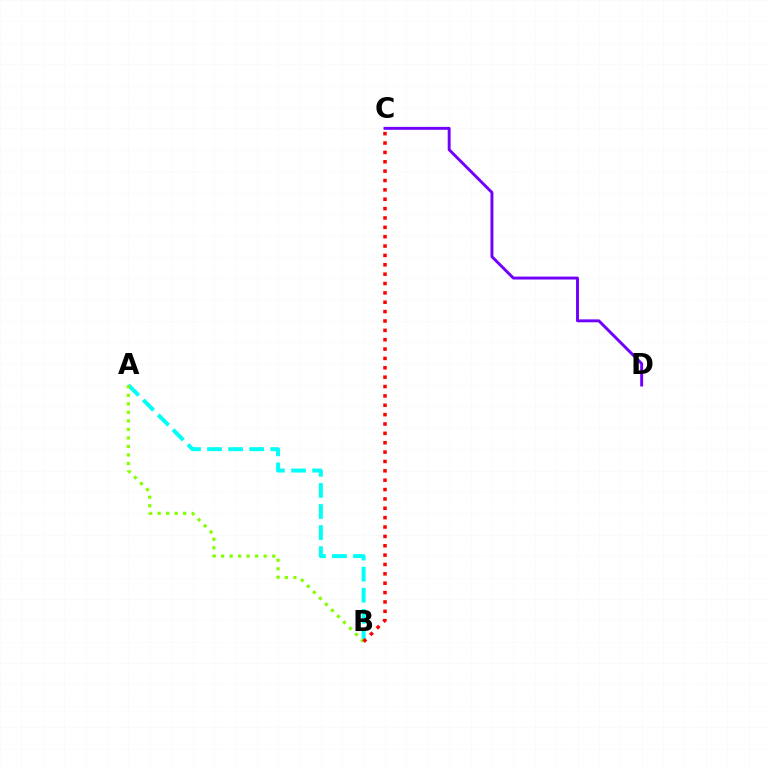{('A', 'B'): [{'color': '#00fff6', 'line_style': 'dashed', 'thickness': 2.86}, {'color': '#84ff00', 'line_style': 'dotted', 'thickness': 2.31}], ('B', 'C'): [{'color': '#ff0000', 'line_style': 'dotted', 'thickness': 2.54}], ('C', 'D'): [{'color': '#7200ff', 'line_style': 'solid', 'thickness': 2.11}]}